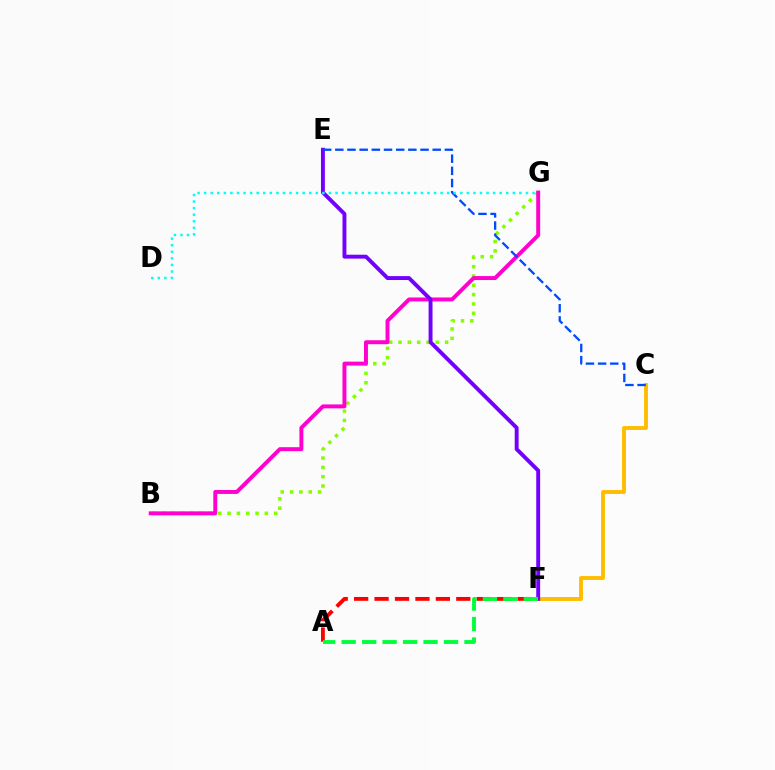{('C', 'F'): [{'color': '#ffbd00', 'line_style': 'solid', 'thickness': 2.81}], ('B', 'G'): [{'color': '#84ff00', 'line_style': 'dotted', 'thickness': 2.53}, {'color': '#ff00cf', 'line_style': 'solid', 'thickness': 2.84}], ('E', 'F'): [{'color': '#7200ff', 'line_style': 'solid', 'thickness': 2.81}], ('A', 'F'): [{'color': '#ff0000', 'line_style': 'dashed', 'thickness': 2.78}, {'color': '#00ff39', 'line_style': 'dashed', 'thickness': 2.78}], ('C', 'E'): [{'color': '#004bff', 'line_style': 'dashed', 'thickness': 1.65}], ('D', 'G'): [{'color': '#00fff6', 'line_style': 'dotted', 'thickness': 1.78}]}